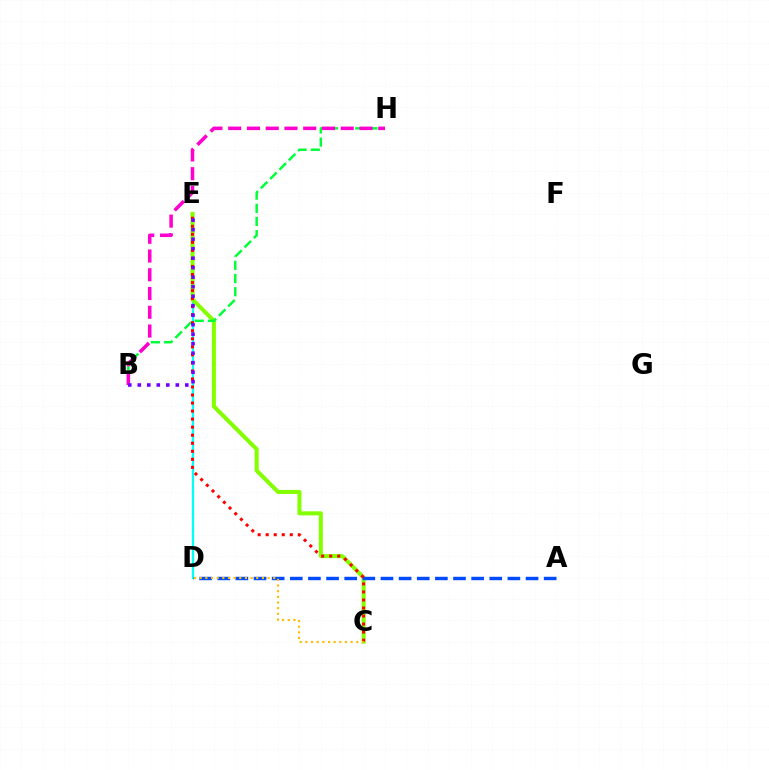{('D', 'E'): [{'color': '#00fff6', 'line_style': 'solid', 'thickness': 1.62}], ('C', 'E'): [{'color': '#84ff00', 'line_style': 'solid', 'thickness': 2.91}, {'color': '#ff0000', 'line_style': 'dotted', 'thickness': 2.18}], ('A', 'D'): [{'color': '#004bff', 'line_style': 'dashed', 'thickness': 2.46}], ('B', 'H'): [{'color': '#00ff39', 'line_style': 'dashed', 'thickness': 1.79}, {'color': '#ff00cf', 'line_style': 'dashed', 'thickness': 2.55}], ('C', 'D'): [{'color': '#ffbd00', 'line_style': 'dotted', 'thickness': 1.54}], ('B', 'E'): [{'color': '#7200ff', 'line_style': 'dotted', 'thickness': 2.58}]}